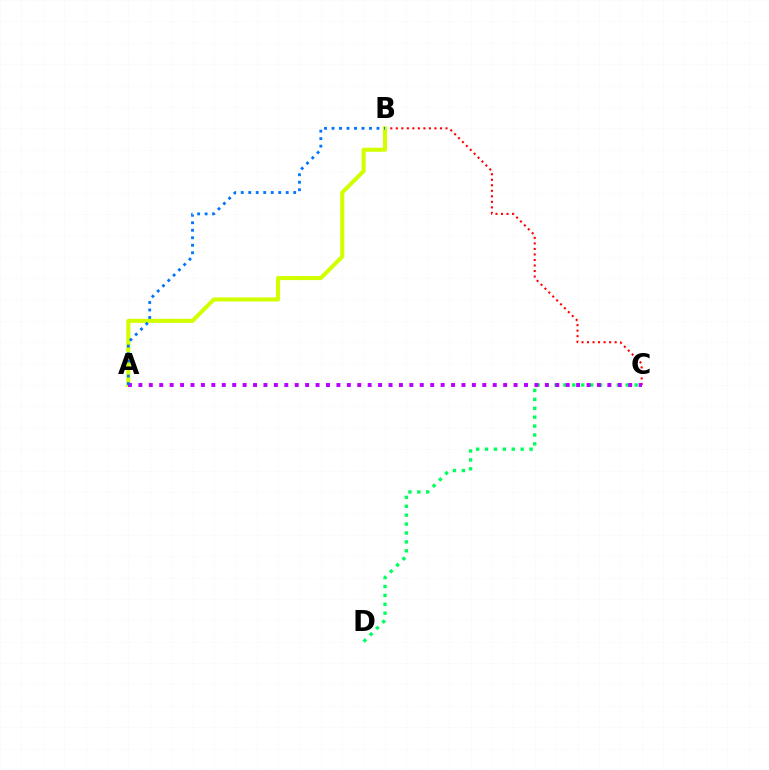{('C', 'D'): [{'color': '#00ff5c', 'line_style': 'dotted', 'thickness': 2.42}], ('B', 'C'): [{'color': '#ff0000', 'line_style': 'dotted', 'thickness': 1.5}], ('A', 'B'): [{'color': '#d1ff00', 'line_style': 'solid', 'thickness': 2.93}, {'color': '#0074ff', 'line_style': 'dotted', 'thickness': 2.04}], ('A', 'C'): [{'color': '#b900ff', 'line_style': 'dotted', 'thickness': 2.83}]}